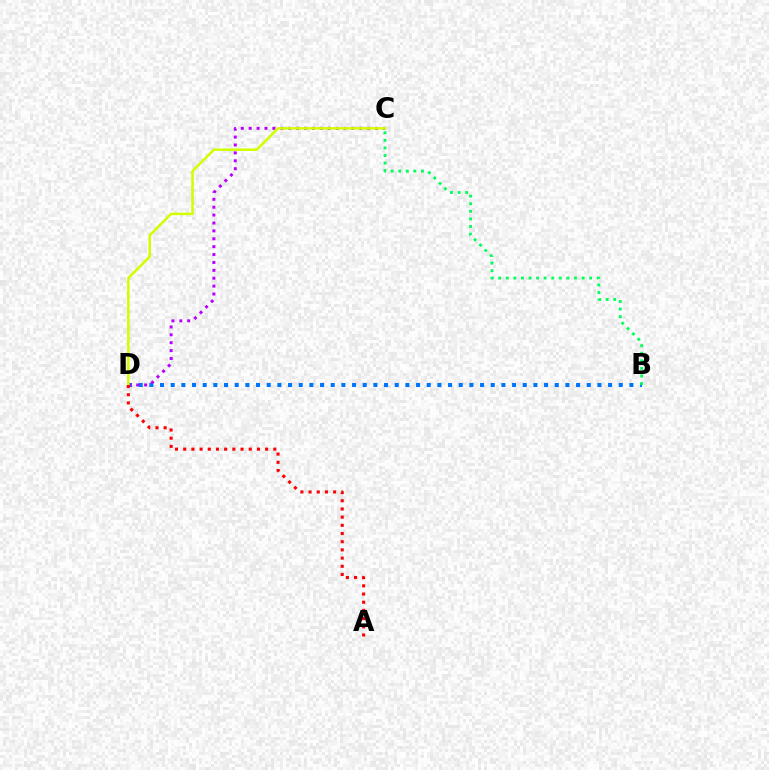{('B', 'D'): [{'color': '#0074ff', 'line_style': 'dotted', 'thickness': 2.9}], ('C', 'D'): [{'color': '#b900ff', 'line_style': 'dotted', 'thickness': 2.14}, {'color': '#d1ff00', 'line_style': 'solid', 'thickness': 1.82}], ('B', 'C'): [{'color': '#00ff5c', 'line_style': 'dotted', 'thickness': 2.06}], ('A', 'D'): [{'color': '#ff0000', 'line_style': 'dotted', 'thickness': 2.23}]}